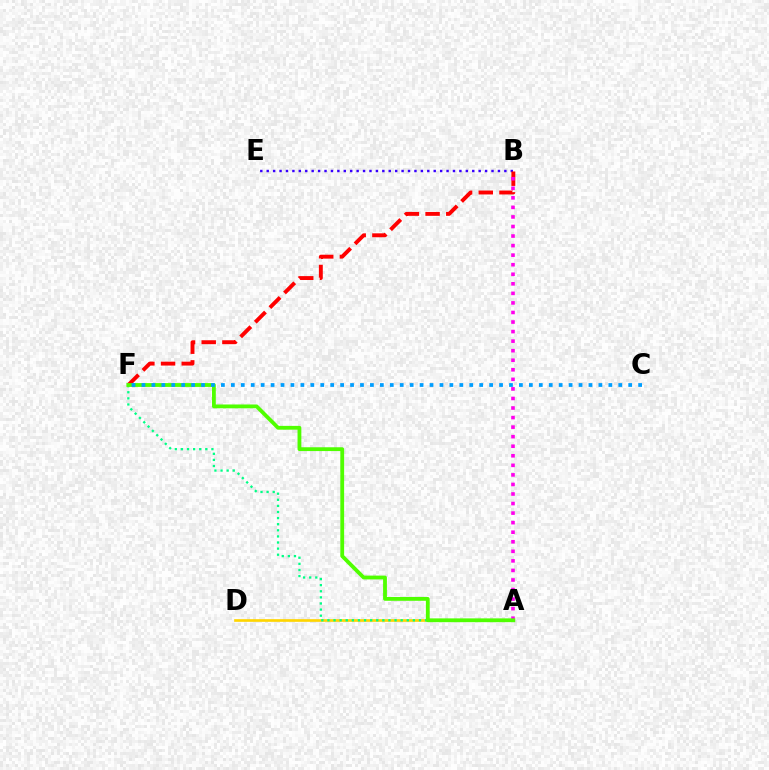{('B', 'E'): [{'color': '#3700ff', 'line_style': 'dotted', 'thickness': 1.75}], ('B', 'F'): [{'color': '#ff0000', 'line_style': 'dashed', 'thickness': 2.81}], ('A', 'D'): [{'color': '#ffd500', 'line_style': 'solid', 'thickness': 1.92}], ('A', 'F'): [{'color': '#00ff86', 'line_style': 'dotted', 'thickness': 1.66}, {'color': '#4fff00', 'line_style': 'solid', 'thickness': 2.74}], ('A', 'B'): [{'color': '#ff00ed', 'line_style': 'dotted', 'thickness': 2.6}], ('C', 'F'): [{'color': '#009eff', 'line_style': 'dotted', 'thickness': 2.7}]}